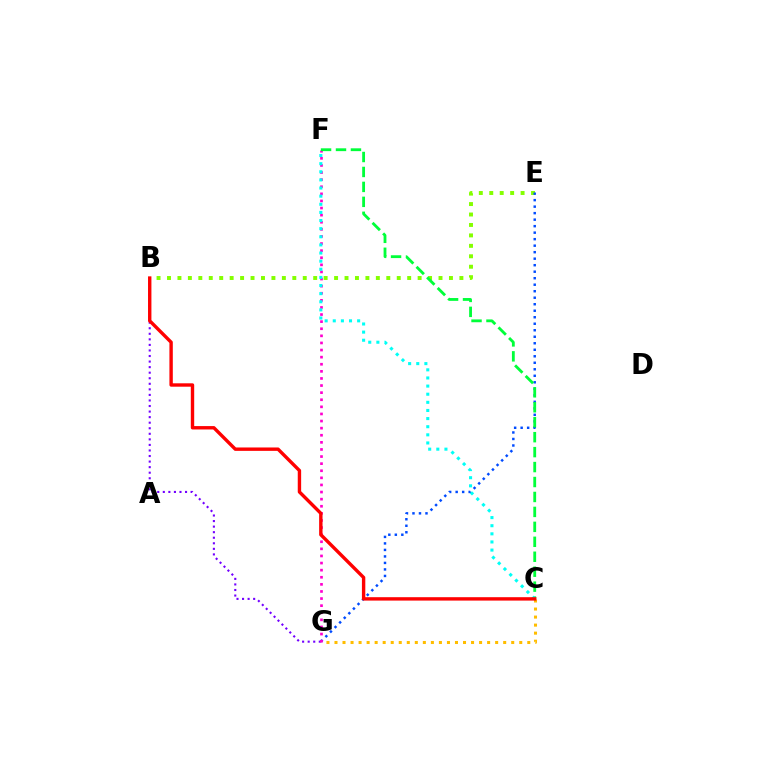{('B', 'E'): [{'color': '#84ff00', 'line_style': 'dotted', 'thickness': 2.84}], ('B', 'G'): [{'color': '#7200ff', 'line_style': 'dotted', 'thickness': 1.51}], ('E', 'G'): [{'color': '#004bff', 'line_style': 'dotted', 'thickness': 1.77}], ('F', 'G'): [{'color': '#ff00cf', 'line_style': 'dotted', 'thickness': 1.93}], ('C', 'F'): [{'color': '#00ff39', 'line_style': 'dashed', 'thickness': 2.03}, {'color': '#00fff6', 'line_style': 'dotted', 'thickness': 2.21}], ('C', 'G'): [{'color': '#ffbd00', 'line_style': 'dotted', 'thickness': 2.18}], ('B', 'C'): [{'color': '#ff0000', 'line_style': 'solid', 'thickness': 2.44}]}